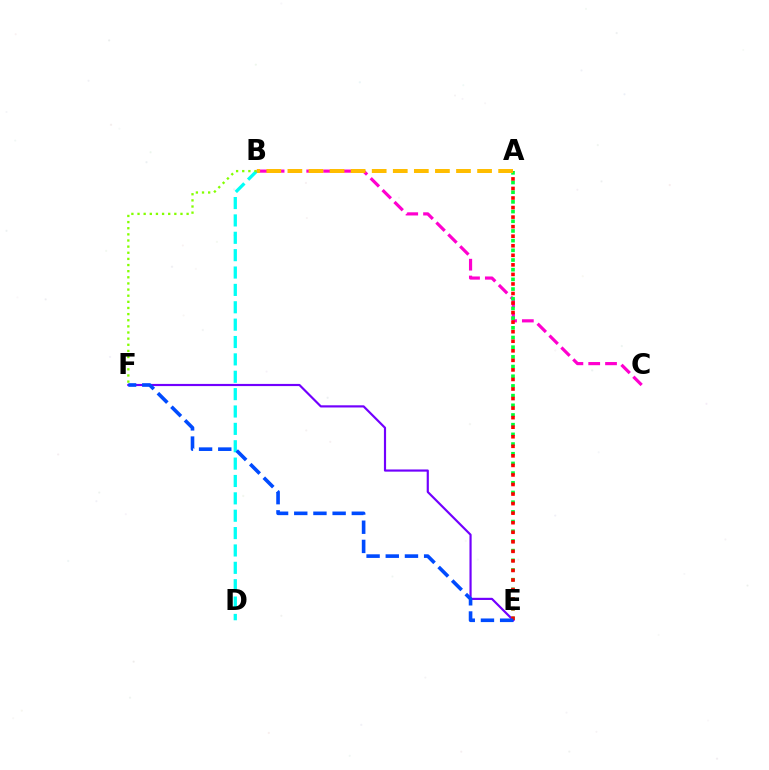{('B', 'D'): [{'color': '#00fff6', 'line_style': 'dashed', 'thickness': 2.36}], ('E', 'F'): [{'color': '#7200ff', 'line_style': 'solid', 'thickness': 1.56}, {'color': '#004bff', 'line_style': 'dashed', 'thickness': 2.61}], ('B', 'C'): [{'color': '#ff00cf', 'line_style': 'dashed', 'thickness': 2.28}], ('A', 'E'): [{'color': '#00ff39', 'line_style': 'dotted', 'thickness': 2.63}, {'color': '#ff0000', 'line_style': 'dotted', 'thickness': 2.59}], ('A', 'B'): [{'color': '#ffbd00', 'line_style': 'dashed', 'thickness': 2.86}], ('B', 'F'): [{'color': '#84ff00', 'line_style': 'dotted', 'thickness': 1.67}]}